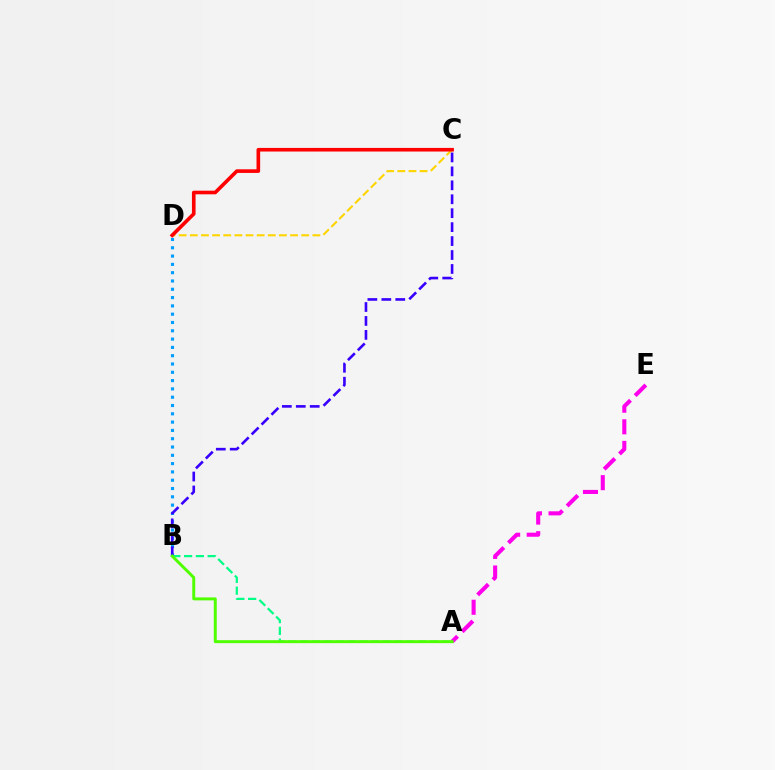{('B', 'D'): [{'color': '#009eff', 'line_style': 'dotted', 'thickness': 2.26}], ('A', 'E'): [{'color': '#ff00ed', 'line_style': 'dashed', 'thickness': 2.94}], ('C', 'D'): [{'color': '#ffd500', 'line_style': 'dashed', 'thickness': 1.51}, {'color': '#ff0000', 'line_style': 'solid', 'thickness': 2.61}], ('A', 'B'): [{'color': '#00ff86', 'line_style': 'dashed', 'thickness': 1.6}, {'color': '#4fff00', 'line_style': 'solid', 'thickness': 2.12}], ('B', 'C'): [{'color': '#3700ff', 'line_style': 'dashed', 'thickness': 1.89}]}